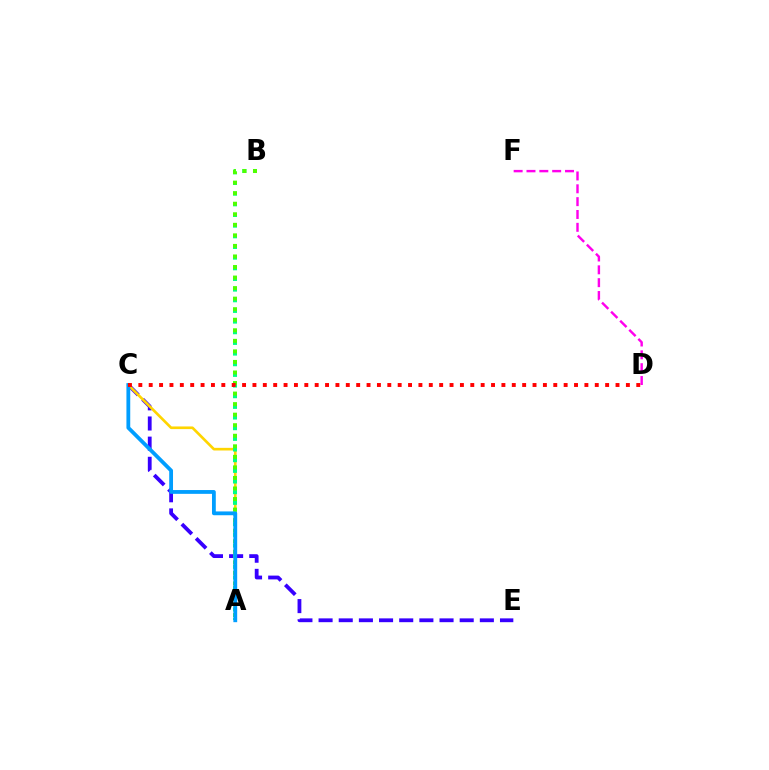{('C', 'E'): [{'color': '#3700ff', 'line_style': 'dashed', 'thickness': 2.74}], ('A', 'C'): [{'color': '#ffd500', 'line_style': 'solid', 'thickness': 1.91}, {'color': '#009eff', 'line_style': 'solid', 'thickness': 2.74}], ('A', 'B'): [{'color': '#00ff86', 'line_style': 'dotted', 'thickness': 2.9}, {'color': '#4fff00', 'line_style': 'dotted', 'thickness': 2.87}], ('D', 'F'): [{'color': '#ff00ed', 'line_style': 'dashed', 'thickness': 1.74}], ('C', 'D'): [{'color': '#ff0000', 'line_style': 'dotted', 'thickness': 2.82}]}